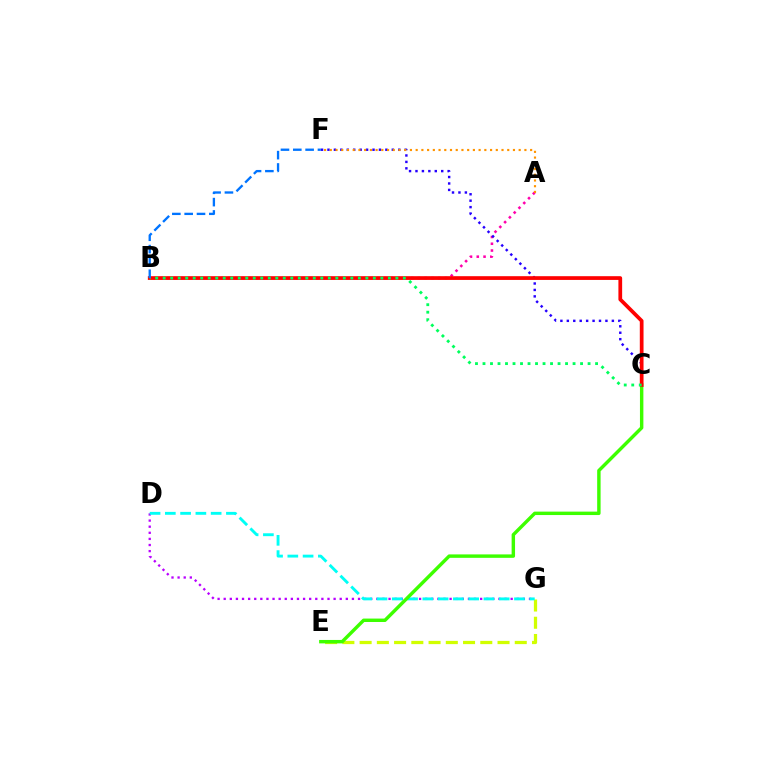{('E', 'G'): [{'color': '#d1ff00', 'line_style': 'dashed', 'thickness': 2.34}], ('D', 'G'): [{'color': '#b900ff', 'line_style': 'dotted', 'thickness': 1.66}, {'color': '#00fff6', 'line_style': 'dashed', 'thickness': 2.07}], ('A', 'B'): [{'color': '#ff00ac', 'line_style': 'dotted', 'thickness': 1.84}], ('C', 'E'): [{'color': '#3dff00', 'line_style': 'solid', 'thickness': 2.47}], ('C', 'F'): [{'color': '#2500ff', 'line_style': 'dotted', 'thickness': 1.75}], ('B', 'C'): [{'color': '#ff0000', 'line_style': 'solid', 'thickness': 2.69}, {'color': '#00ff5c', 'line_style': 'dotted', 'thickness': 2.04}], ('A', 'F'): [{'color': '#ff9400', 'line_style': 'dotted', 'thickness': 1.56}], ('B', 'F'): [{'color': '#0074ff', 'line_style': 'dashed', 'thickness': 1.67}]}